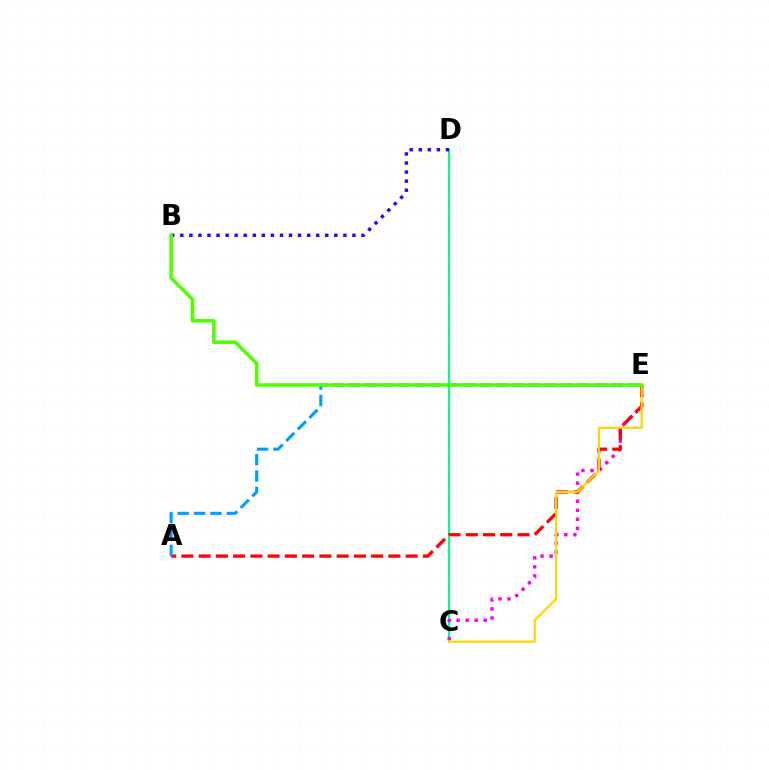{('C', 'D'): [{'color': '#00ff86', 'line_style': 'solid', 'thickness': 1.55}], ('C', 'E'): [{'color': '#ff00ed', 'line_style': 'dotted', 'thickness': 2.46}, {'color': '#ffd500', 'line_style': 'solid', 'thickness': 1.59}], ('A', 'E'): [{'color': '#ff0000', 'line_style': 'dashed', 'thickness': 2.34}, {'color': '#009eff', 'line_style': 'dashed', 'thickness': 2.23}], ('B', 'D'): [{'color': '#3700ff', 'line_style': 'dotted', 'thickness': 2.46}], ('B', 'E'): [{'color': '#4fff00', 'line_style': 'solid', 'thickness': 2.54}]}